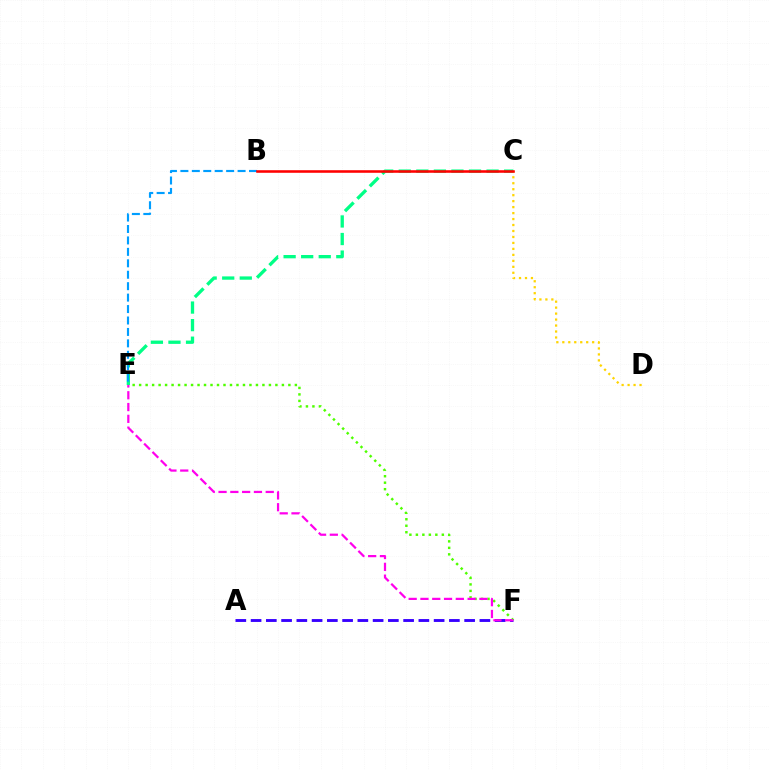{('A', 'F'): [{'color': '#3700ff', 'line_style': 'dashed', 'thickness': 2.07}], ('C', 'E'): [{'color': '#00ff86', 'line_style': 'dashed', 'thickness': 2.39}], ('E', 'F'): [{'color': '#4fff00', 'line_style': 'dotted', 'thickness': 1.76}, {'color': '#ff00ed', 'line_style': 'dashed', 'thickness': 1.6}], ('C', 'D'): [{'color': '#ffd500', 'line_style': 'dotted', 'thickness': 1.62}], ('B', 'E'): [{'color': '#009eff', 'line_style': 'dashed', 'thickness': 1.55}], ('B', 'C'): [{'color': '#ff0000', 'line_style': 'solid', 'thickness': 1.85}]}